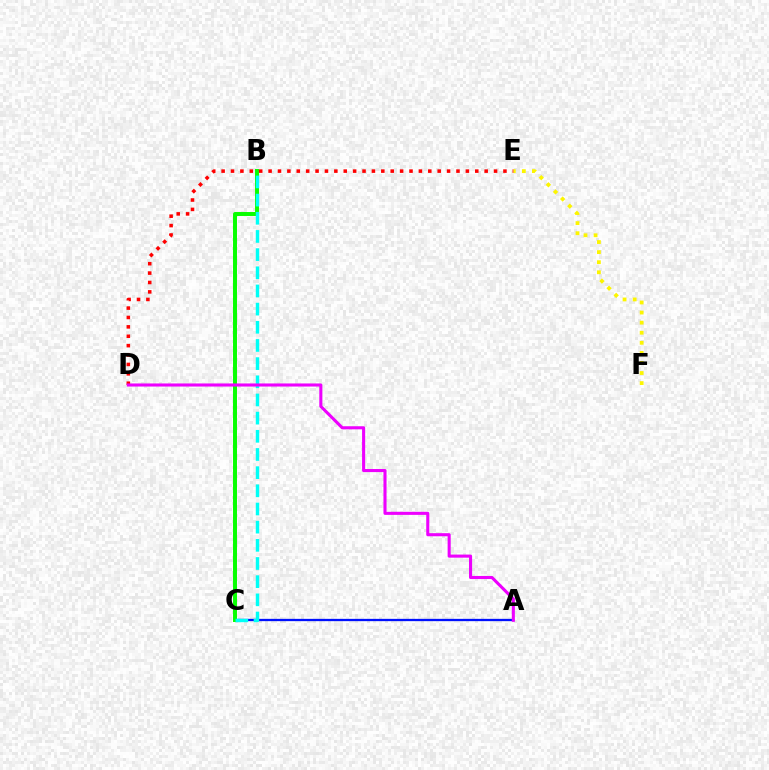{('A', 'C'): [{'color': '#0010ff', 'line_style': 'solid', 'thickness': 1.66}], ('B', 'C'): [{'color': '#08ff00', 'line_style': 'solid', 'thickness': 2.85}, {'color': '#00fff6', 'line_style': 'dashed', 'thickness': 2.47}], ('E', 'F'): [{'color': '#fcf500', 'line_style': 'dotted', 'thickness': 2.74}], ('D', 'E'): [{'color': '#ff0000', 'line_style': 'dotted', 'thickness': 2.55}], ('A', 'D'): [{'color': '#ee00ff', 'line_style': 'solid', 'thickness': 2.22}]}